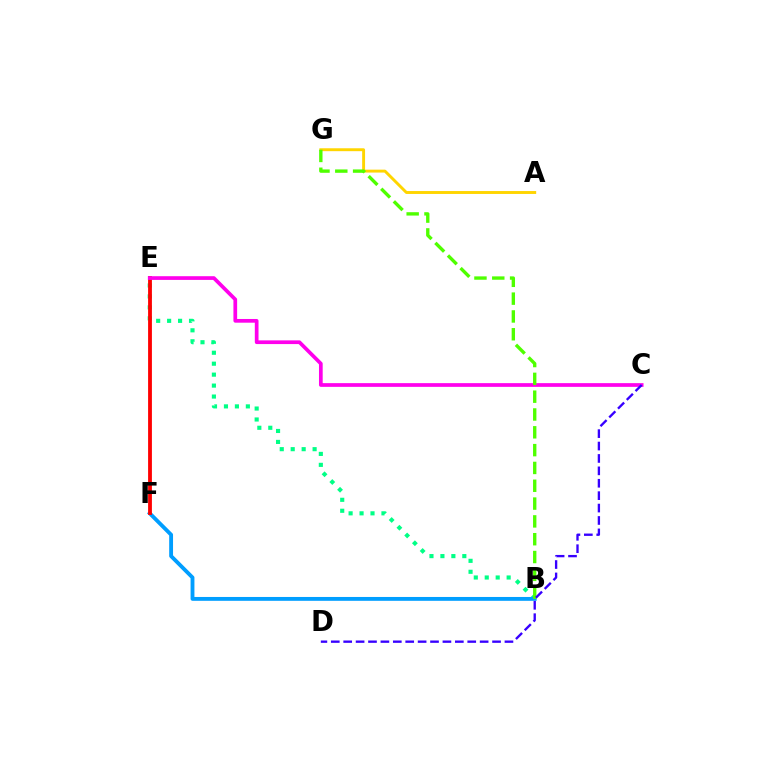{('B', 'E'): [{'color': '#00ff86', 'line_style': 'dotted', 'thickness': 2.98}], ('B', 'F'): [{'color': '#009eff', 'line_style': 'solid', 'thickness': 2.77}], ('E', 'F'): [{'color': '#ff0000', 'line_style': 'solid', 'thickness': 2.75}], ('A', 'G'): [{'color': '#ffd500', 'line_style': 'solid', 'thickness': 2.09}], ('C', 'E'): [{'color': '#ff00ed', 'line_style': 'solid', 'thickness': 2.67}], ('B', 'G'): [{'color': '#4fff00', 'line_style': 'dashed', 'thickness': 2.42}], ('C', 'D'): [{'color': '#3700ff', 'line_style': 'dashed', 'thickness': 1.69}]}